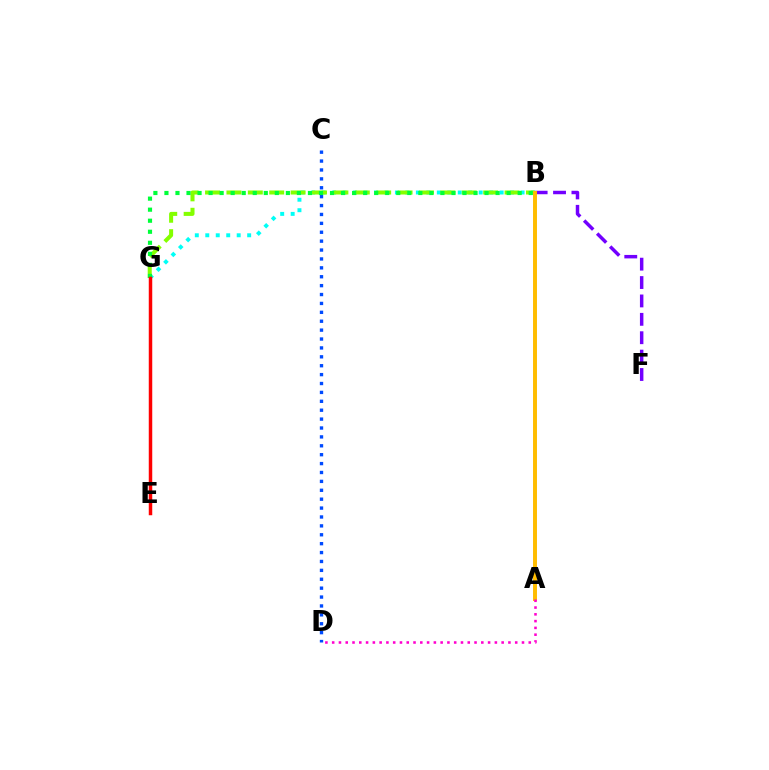{('B', 'G'): [{'color': '#00fff6', 'line_style': 'dotted', 'thickness': 2.85}, {'color': '#84ff00', 'line_style': 'dashed', 'thickness': 2.91}, {'color': '#00ff39', 'line_style': 'dotted', 'thickness': 3.0}], ('C', 'D'): [{'color': '#004bff', 'line_style': 'dotted', 'thickness': 2.42}], ('B', 'F'): [{'color': '#7200ff', 'line_style': 'dashed', 'thickness': 2.5}], ('A', 'B'): [{'color': '#ffbd00', 'line_style': 'solid', 'thickness': 2.84}], ('A', 'D'): [{'color': '#ff00cf', 'line_style': 'dotted', 'thickness': 1.84}], ('E', 'G'): [{'color': '#ff0000', 'line_style': 'solid', 'thickness': 2.5}]}